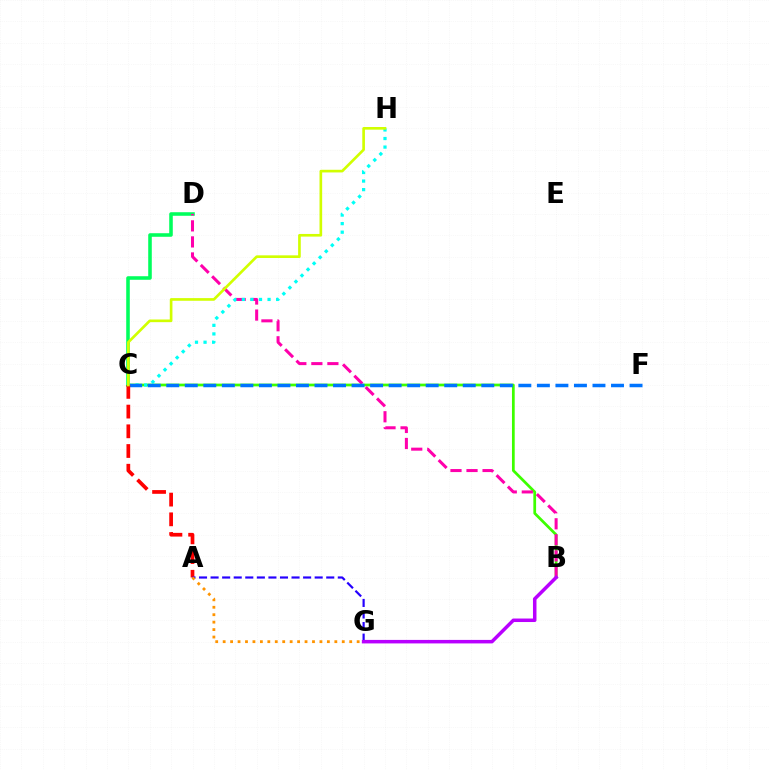{('C', 'D'): [{'color': '#00ff5c', 'line_style': 'solid', 'thickness': 2.57}], ('B', 'C'): [{'color': '#3dff00', 'line_style': 'solid', 'thickness': 1.97}], ('B', 'D'): [{'color': '#ff00ac', 'line_style': 'dashed', 'thickness': 2.18}], ('C', 'H'): [{'color': '#00fff6', 'line_style': 'dotted', 'thickness': 2.33}, {'color': '#d1ff00', 'line_style': 'solid', 'thickness': 1.91}], ('C', 'F'): [{'color': '#0074ff', 'line_style': 'dashed', 'thickness': 2.52}], ('A', 'C'): [{'color': '#ff0000', 'line_style': 'dashed', 'thickness': 2.68}], ('A', 'G'): [{'color': '#2500ff', 'line_style': 'dashed', 'thickness': 1.57}, {'color': '#ff9400', 'line_style': 'dotted', 'thickness': 2.02}], ('B', 'G'): [{'color': '#b900ff', 'line_style': 'solid', 'thickness': 2.52}]}